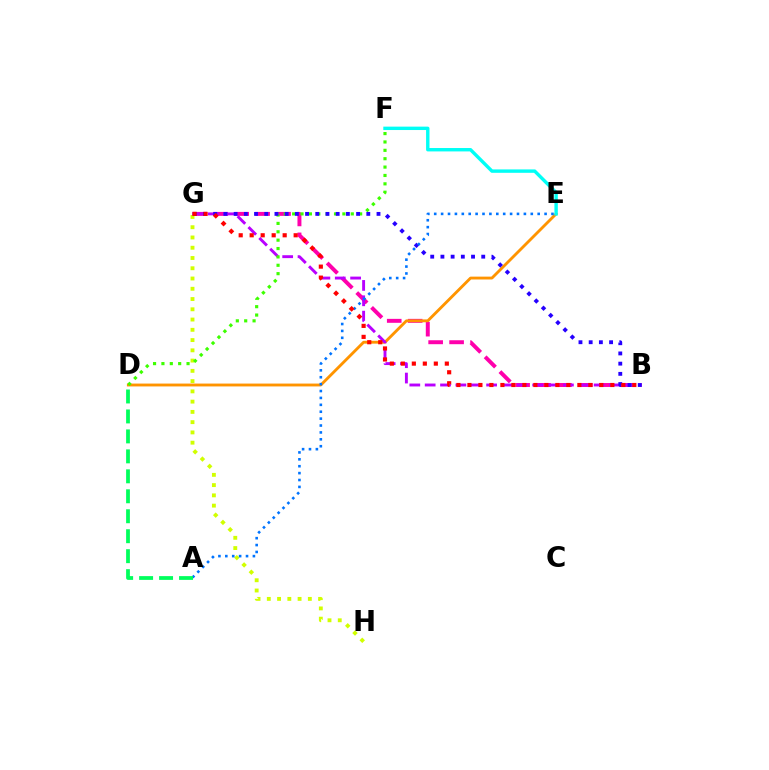{('G', 'H'): [{'color': '#d1ff00', 'line_style': 'dotted', 'thickness': 2.79}], ('B', 'G'): [{'color': '#ff00ac', 'line_style': 'dashed', 'thickness': 2.84}, {'color': '#b900ff', 'line_style': 'dashed', 'thickness': 2.09}, {'color': '#2500ff', 'line_style': 'dotted', 'thickness': 2.77}, {'color': '#ff0000', 'line_style': 'dotted', 'thickness': 2.99}], ('D', 'E'): [{'color': '#ff9400', 'line_style': 'solid', 'thickness': 2.06}], ('D', 'F'): [{'color': '#3dff00', 'line_style': 'dotted', 'thickness': 2.28}], ('A', 'E'): [{'color': '#0074ff', 'line_style': 'dotted', 'thickness': 1.87}], ('E', 'F'): [{'color': '#00fff6', 'line_style': 'solid', 'thickness': 2.45}], ('A', 'D'): [{'color': '#00ff5c', 'line_style': 'dashed', 'thickness': 2.71}]}